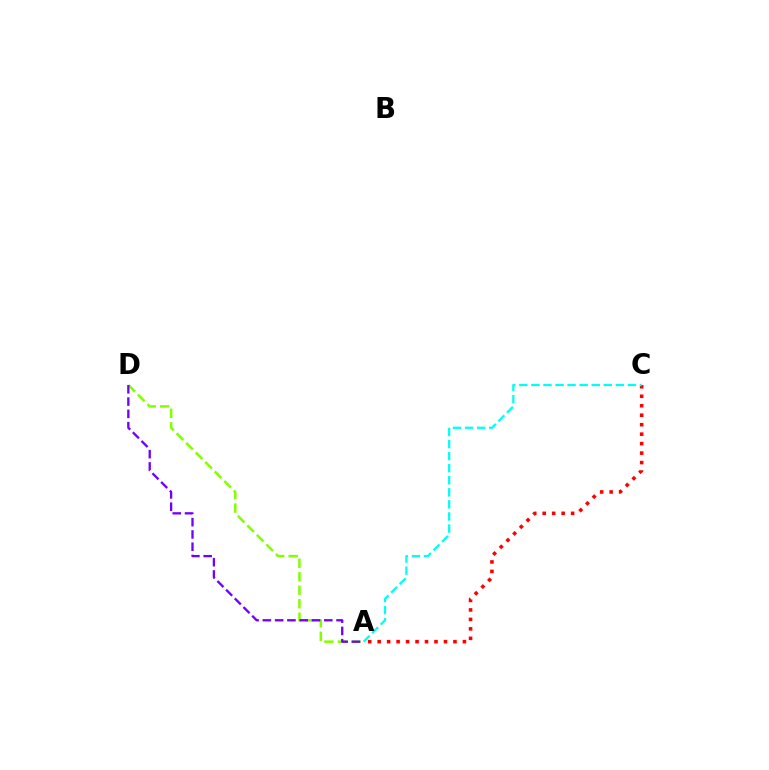{('A', 'C'): [{'color': '#ff0000', 'line_style': 'dotted', 'thickness': 2.57}, {'color': '#00fff6', 'line_style': 'dashed', 'thickness': 1.64}], ('A', 'D'): [{'color': '#84ff00', 'line_style': 'dashed', 'thickness': 1.83}, {'color': '#7200ff', 'line_style': 'dashed', 'thickness': 1.67}]}